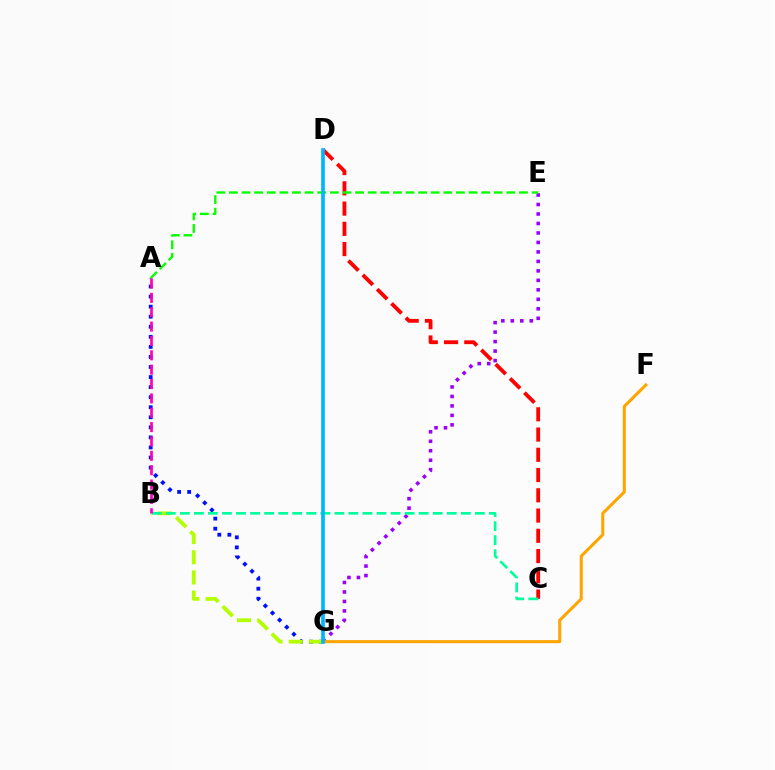{('E', 'G'): [{'color': '#9b00ff', 'line_style': 'dotted', 'thickness': 2.58}], ('A', 'G'): [{'color': '#0010ff', 'line_style': 'dotted', 'thickness': 2.73}], ('F', 'G'): [{'color': '#ffa500', 'line_style': 'solid', 'thickness': 2.2}], ('B', 'G'): [{'color': '#b3ff00', 'line_style': 'dashed', 'thickness': 2.74}], ('C', 'D'): [{'color': '#ff0000', 'line_style': 'dashed', 'thickness': 2.75}], ('A', 'E'): [{'color': '#08ff00', 'line_style': 'dashed', 'thickness': 1.71}], ('B', 'C'): [{'color': '#00ff9d', 'line_style': 'dashed', 'thickness': 1.91}], ('A', 'B'): [{'color': '#ff00bd', 'line_style': 'dashed', 'thickness': 1.95}], ('D', 'G'): [{'color': '#00b5ff', 'line_style': 'solid', 'thickness': 2.63}]}